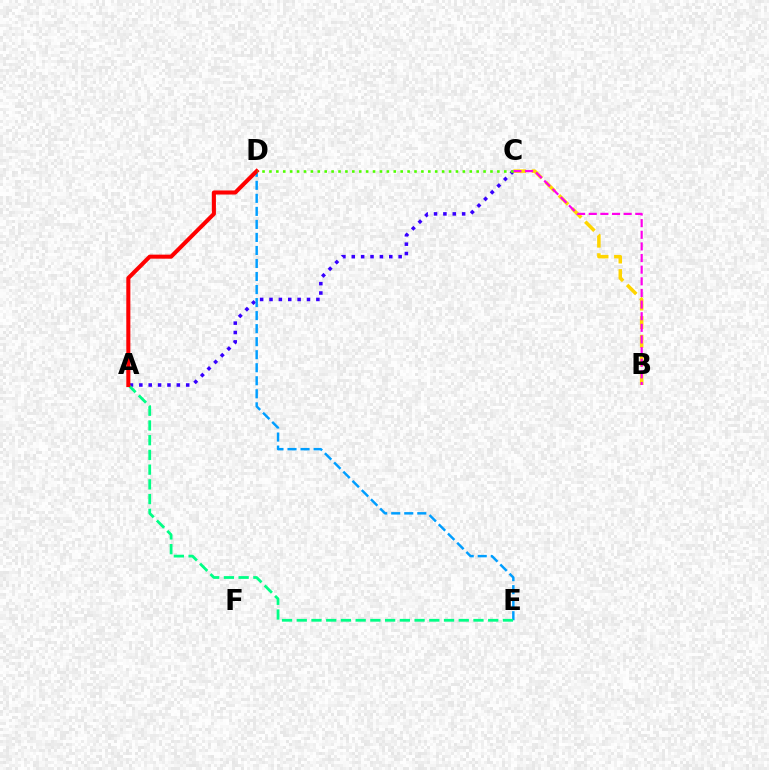{('A', 'C'): [{'color': '#3700ff', 'line_style': 'dotted', 'thickness': 2.55}], ('B', 'C'): [{'color': '#ffd500', 'line_style': 'dashed', 'thickness': 2.53}, {'color': '#ff00ed', 'line_style': 'dashed', 'thickness': 1.58}], ('D', 'E'): [{'color': '#009eff', 'line_style': 'dashed', 'thickness': 1.77}], ('A', 'E'): [{'color': '#00ff86', 'line_style': 'dashed', 'thickness': 2.0}], ('A', 'D'): [{'color': '#ff0000', 'line_style': 'solid', 'thickness': 2.92}], ('C', 'D'): [{'color': '#4fff00', 'line_style': 'dotted', 'thickness': 1.88}]}